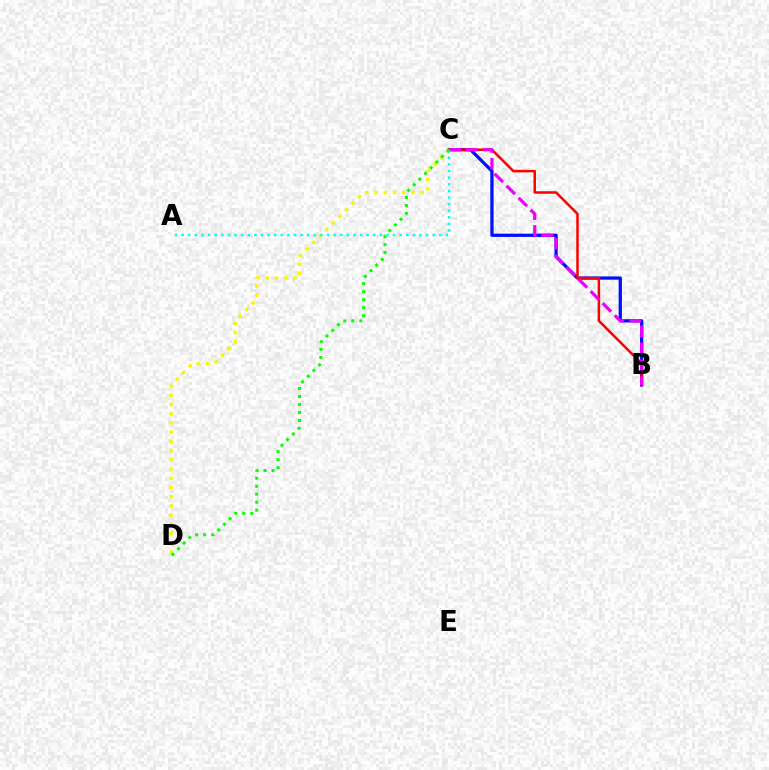{('B', 'C'): [{'color': '#0010ff', 'line_style': 'solid', 'thickness': 2.35}, {'color': '#ff0000', 'line_style': 'solid', 'thickness': 1.81}, {'color': '#ee00ff', 'line_style': 'dashed', 'thickness': 2.31}], ('C', 'D'): [{'color': '#fcf500', 'line_style': 'dotted', 'thickness': 2.51}, {'color': '#08ff00', 'line_style': 'dotted', 'thickness': 2.17}], ('A', 'C'): [{'color': '#00fff6', 'line_style': 'dotted', 'thickness': 1.79}]}